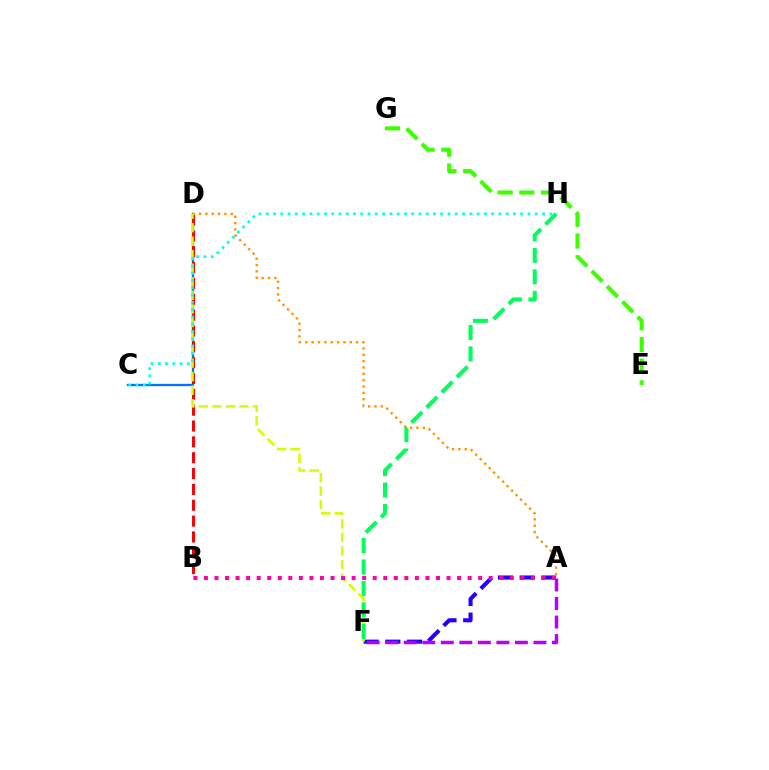{('C', 'D'): [{'color': '#0074ff', 'line_style': 'solid', 'thickness': 1.65}], ('A', 'F'): [{'color': '#2500ff', 'line_style': 'dashed', 'thickness': 2.94}, {'color': '#b900ff', 'line_style': 'dashed', 'thickness': 2.52}], ('B', 'D'): [{'color': '#ff0000', 'line_style': 'dashed', 'thickness': 2.15}], ('A', 'D'): [{'color': '#ff9400', 'line_style': 'dotted', 'thickness': 1.73}], ('D', 'F'): [{'color': '#d1ff00', 'line_style': 'dashed', 'thickness': 1.84}], ('E', 'G'): [{'color': '#3dff00', 'line_style': 'dashed', 'thickness': 2.94}], ('C', 'H'): [{'color': '#00fff6', 'line_style': 'dotted', 'thickness': 1.98}], ('F', 'H'): [{'color': '#00ff5c', 'line_style': 'dashed', 'thickness': 2.91}], ('A', 'B'): [{'color': '#ff00ac', 'line_style': 'dotted', 'thickness': 2.87}]}